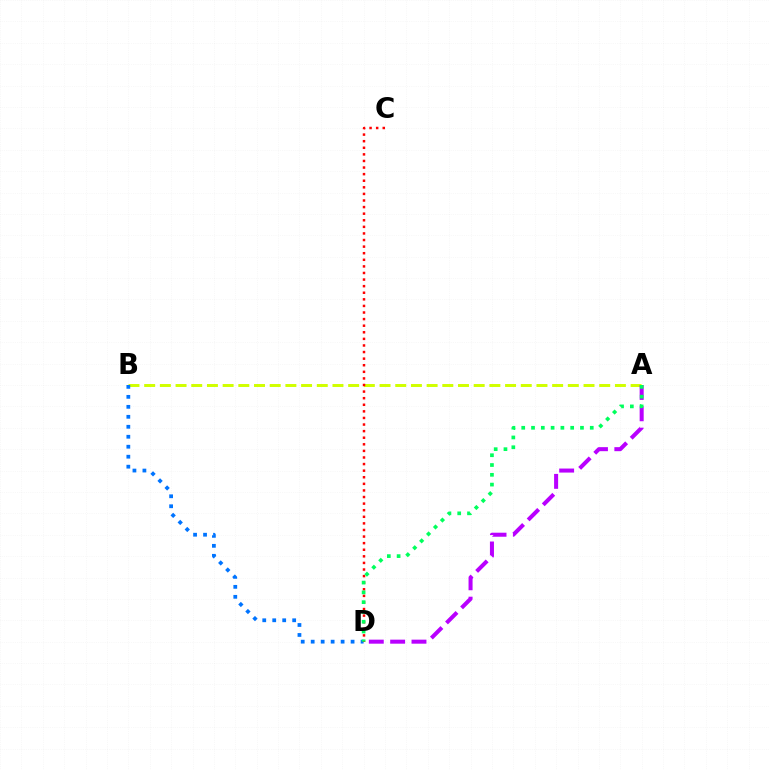{('A', 'B'): [{'color': '#d1ff00', 'line_style': 'dashed', 'thickness': 2.13}], ('B', 'D'): [{'color': '#0074ff', 'line_style': 'dotted', 'thickness': 2.71}], ('C', 'D'): [{'color': '#ff0000', 'line_style': 'dotted', 'thickness': 1.79}], ('A', 'D'): [{'color': '#b900ff', 'line_style': 'dashed', 'thickness': 2.9}, {'color': '#00ff5c', 'line_style': 'dotted', 'thickness': 2.66}]}